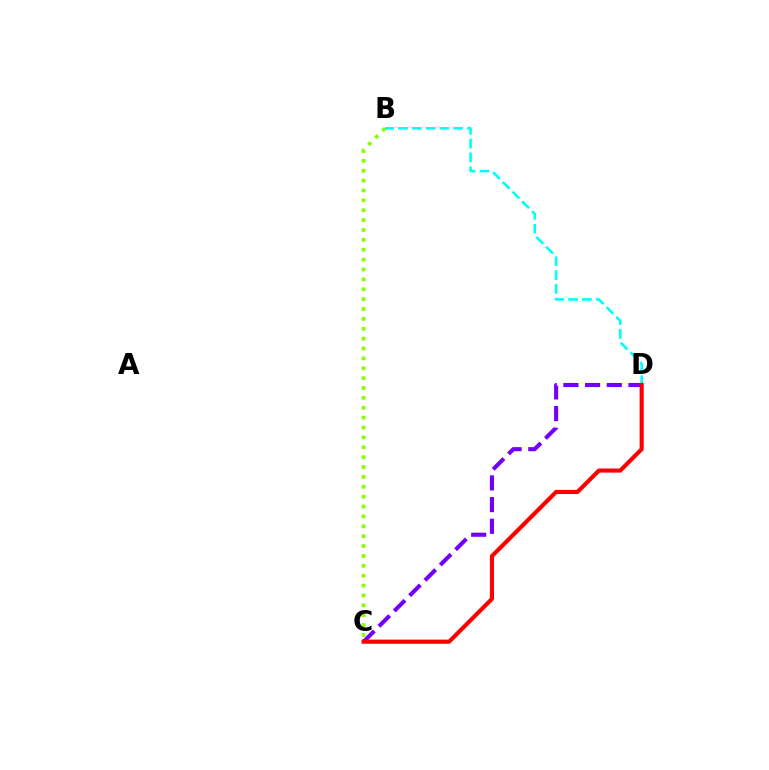{('B', 'D'): [{'color': '#00fff6', 'line_style': 'dashed', 'thickness': 1.88}], ('B', 'C'): [{'color': '#84ff00', 'line_style': 'dotted', 'thickness': 2.68}], ('C', 'D'): [{'color': '#7200ff', 'line_style': 'dashed', 'thickness': 2.95}, {'color': '#ff0000', 'line_style': 'solid', 'thickness': 2.98}]}